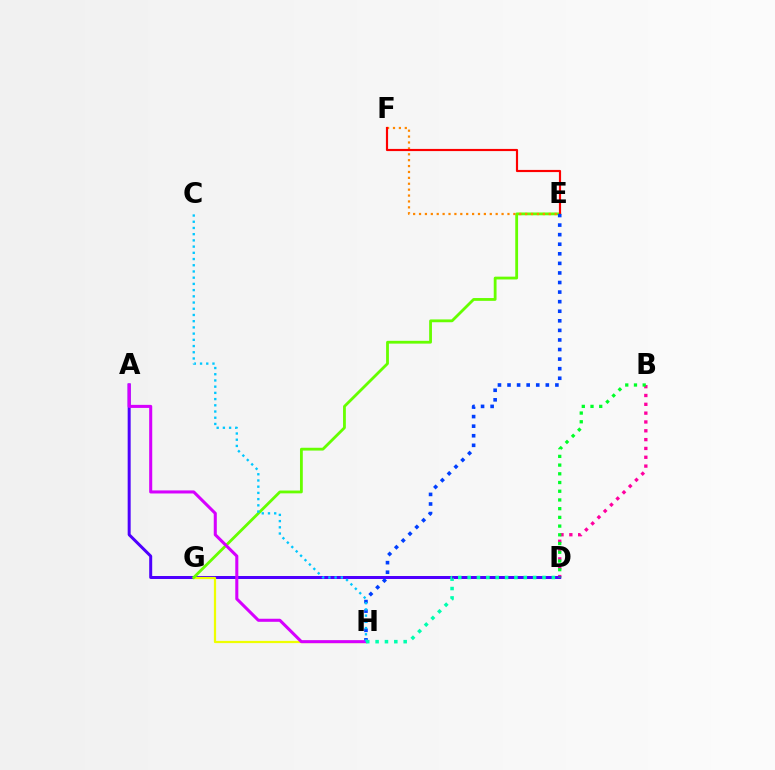{('B', 'D'): [{'color': '#ff00a0', 'line_style': 'dotted', 'thickness': 2.4}, {'color': '#00ff27', 'line_style': 'dotted', 'thickness': 2.37}], ('A', 'D'): [{'color': '#4f00ff', 'line_style': 'solid', 'thickness': 2.15}], ('G', 'H'): [{'color': '#eeff00', 'line_style': 'solid', 'thickness': 1.61}], ('E', 'G'): [{'color': '#66ff00', 'line_style': 'solid', 'thickness': 2.02}], ('E', 'F'): [{'color': '#ff8800', 'line_style': 'dotted', 'thickness': 1.6}, {'color': '#ff0000', 'line_style': 'solid', 'thickness': 1.56}], ('E', 'H'): [{'color': '#003fff', 'line_style': 'dotted', 'thickness': 2.6}], ('A', 'H'): [{'color': '#d600ff', 'line_style': 'solid', 'thickness': 2.2}], ('C', 'H'): [{'color': '#00c7ff', 'line_style': 'dotted', 'thickness': 1.69}], ('D', 'H'): [{'color': '#00ffaf', 'line_style': 'dotted', 'thickness': 2.54}]}